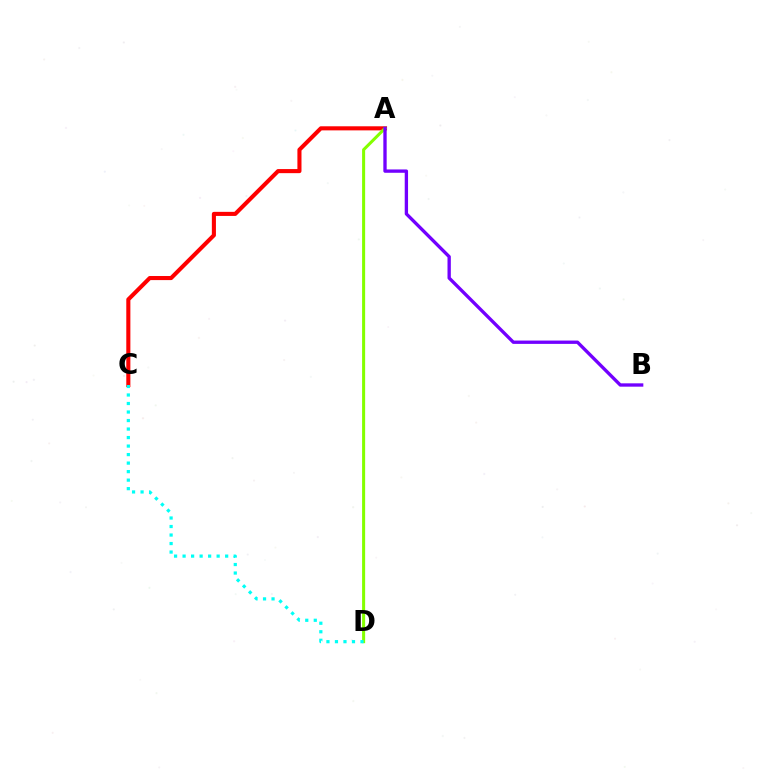{('A', 'C'): [{'color': '#ff0000', 'line_style': 'solid', 'thickness': 2.94}], ('A', 'D'): [{'color': '#84ff00', 'line_style': 'solid', 'thickness': 2.19}], ('A', 'B'): [{'color': '#7200ff', 'line_style': 'solid', 'thickness': 2.4}], ('C', 'D'): [{'color': '#00fff6', 'line_style': 'dotted', 'thickness': 2.31}]}